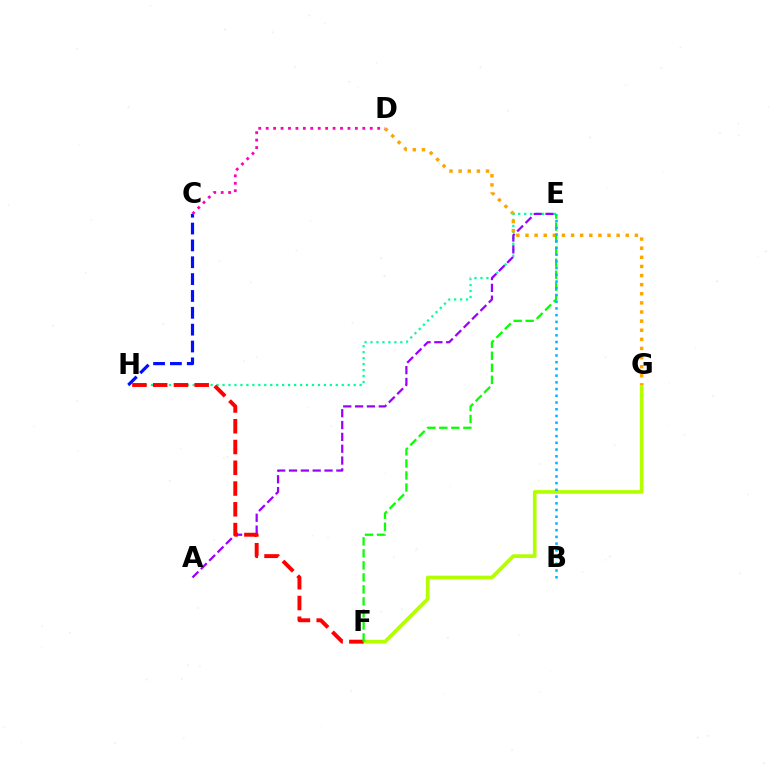{('E', 'H'): [{'color': '#00ff9d', 'line_style': 'dotted', 'thickness': 1.62}], ('A', 'E'): [{'color': '#9b00ff', 'line_style': 'dashed', 'thickness': 1.61}], ('C', 'H'): [{'color': '#0010ff', 'line_style': 'dashed', 'thickness': 2.29}], ('F', 'G'): [{'color': '#b3ff00', 'line_style': 'solid', 'thickness': 2.66}], ('F', 'H'): [{'color': '#ff0000', 'line_style': 'dashed', 'thickness': 2.82}], ('D', 'G'): [{'color': '#ffa500', 'line_style': 'dotted', 'thickness': 2.48}], ('C', 'D'): [{'color': '#ff00bd', 'line_style': 'dotted', 'thickness': 2.02}], ('E', 'F'): [{'color': '#08ff00', 'line_style': 'dashed', 'thickness': 1.63}], ('B', 'E'): [{'color': '#00b5ff', 'line_style': 'dotted', 'thickness': 1.83}]}